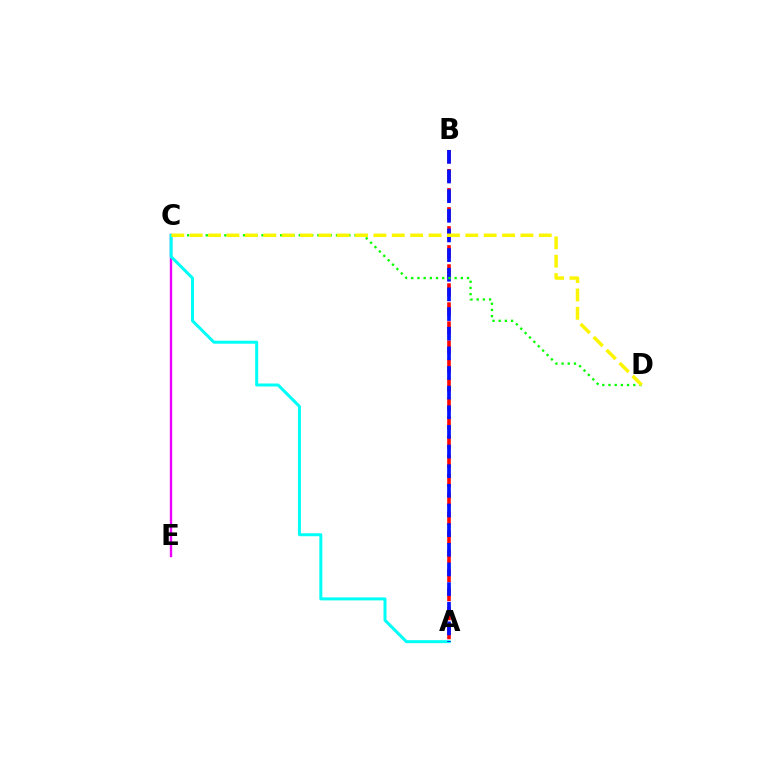{('A', 'B'): [{'color': '#ff0000', 'line_style': 'dashed', 'thickness': 2.59}, {'color': '#0010ff', 'line_style': 'dashed', 'thickness': 2.67}], ('C', 'E'): [{'color': '#ee00ff', 'line_style': 'solid', 'thickness': 1.71}], ('A', 'C'): [{'color': '#00fff6', 'line_style': 'solid', 'thickness': 2.16}], ('C', 'D'): [{'color': '#08ff00', 'line_style': 'dotted', 'thickness': 1.68}, {'color': '#fcf500', 'line_style': 'dashed', 'thickness': 2.5}]}